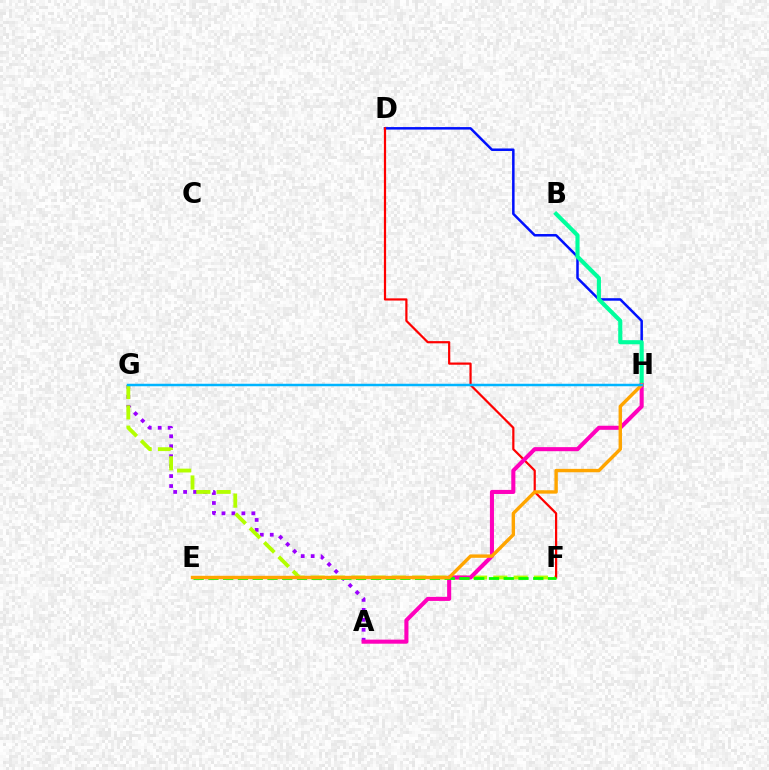{('D', 'H'): [{'color': '#0010ff', 'line_style': 'solid', 'thickness': 1.81}], ('A', 'G'): [{'color': '#9b00ff', 'line_style': 'dotted', 'thickness': 2.7}], ('F', 'G'): [{'color': '#b3ff00', 'line_style': 'dashed', 'thickness': 2.76}], ('D', 'F'): [{'color': '#ff0000', 'line_style': 'solid', 'thickness': 1.59}], ('B', 'H'): [{'color': '#00ff9d', 'line_style': 'solid', 'thickness': 2.96}], ('A', 'H'): [{'color': '#ff00bd', 'line_style': 'solid', 'thickness': 2.93}], ('E', 'F'): [{'color': '#08ff00', 'line_style': 'dashed', 'thickness': 2.01}], ('E', 'H'): [{'color': '#ffa500', 'line_style': 'solid', 'thickness': 2.45}], ('G', 'H'): [{'color': '#00b5ff', 'line_style': 'solid', 'thickness': 1.79}]}